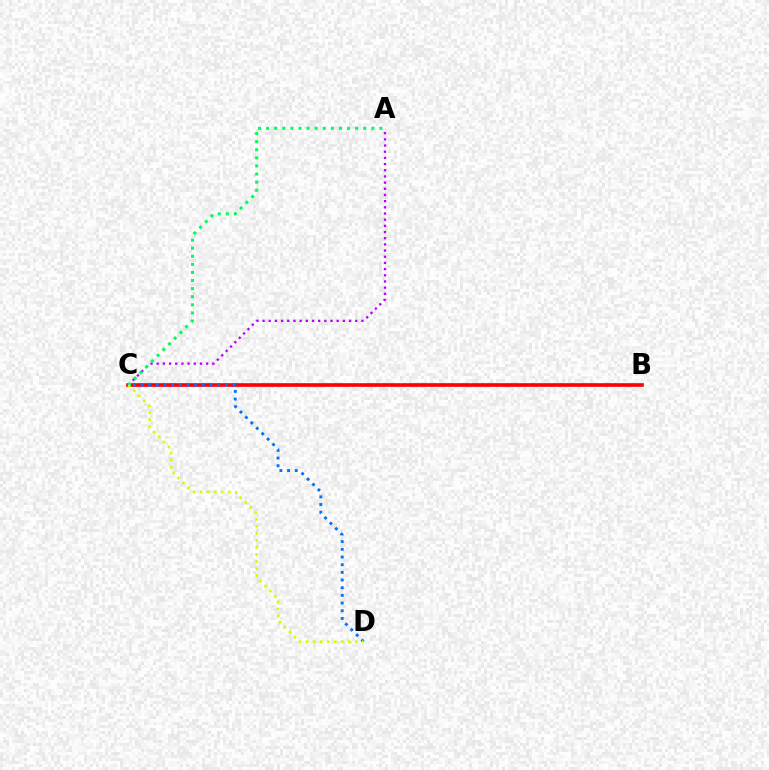{('B', 'C'): [{'color': '#ff0000', 'line_style': 'solid', 'thickness': 2.63}], ('C', 'D'): [{'color': '#0074ff', 'line_style': 'dotted', 'thickness': 2.08}, {'color': '#d1ff00', 'line_style': 'dotted', 'thickness': 1.91}], ('A', 'C'): [{'color': '#b900ff', 'line_style': 'dotted', 'thickness': 1.68}, {'color': '#00ff5c', 'line_style': 'dotted', 'thickness': 2.2}]}